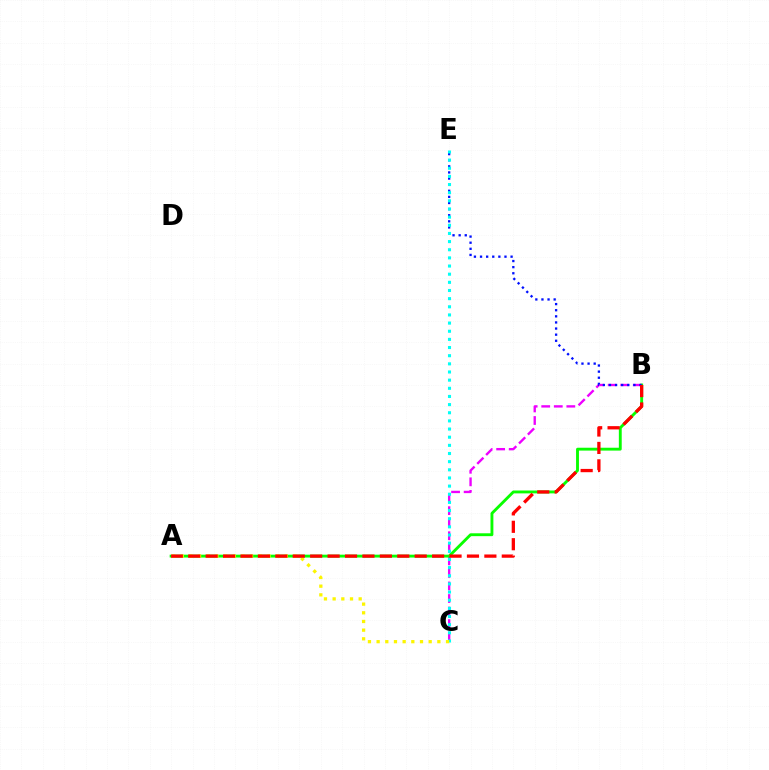{('B', 'C'): [{'color': '#ee00ff', 'line_style': 'dashed', 'thickness': 1.71}], ('A', 'B'): [{'color': '#08ff00', 'line_style': 'solid', 'thickness': 2.07}, {'color': '#ff0000', 'line_style': 'dashed', 'thickness': 2.37}], ('B', 'E'): [{'color': '#0010ff', 'line_style': 'dotted', 'thickness': 1.66}], ('C', 'E'): [{'color': '#00fff6', 'line_style': 'dotted', 'thickness': 2.21}], ('A', 'C'): [{'color': '#fcf500', 'line_style': 'dotted', 'thickness': 2.36}]}